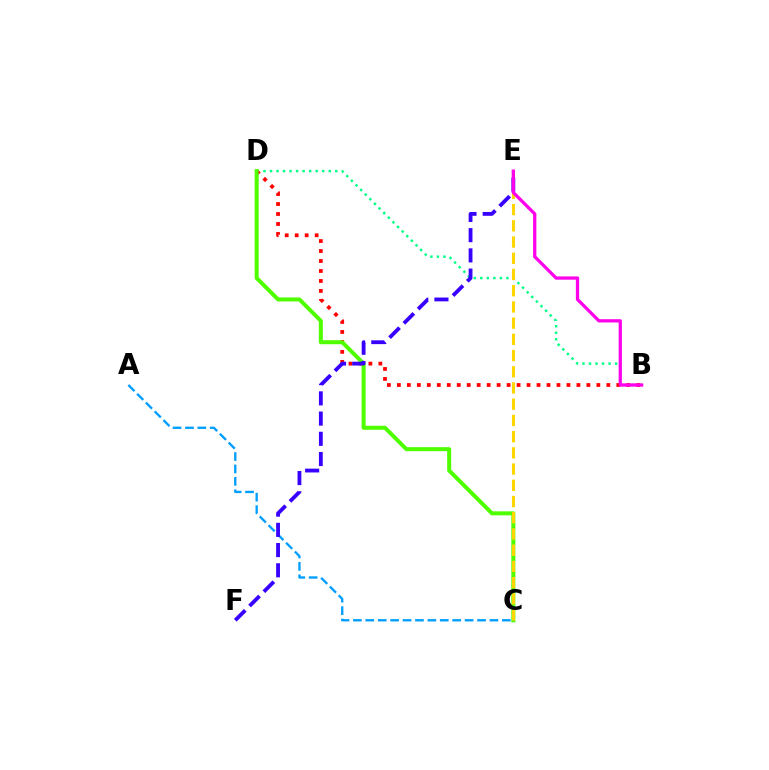{('B', 'D'): [{'color': '#00ff86', 'line_style': 'dotted', 'thickness': 1.77}, {'color': '#ff0000', 'line_style': 'dotted', 'thickness': 2.71}], ('A', 'C'): [{'color': '#009eff', 'line_style': 'dashed', 'thickness': 1.69}], ('C', 'D'): [{'color': '#4fff00', 'line_style': 'solid', 'thickness': 2.89}], ('C', 'E'): [{'color': '#ffd500', 'line_style': 'dashed', 'thickness': 2.2}], ('E', 'F'): [{'color': '#3700ff', 'line_style': 'dashed', 'thickness': 2.75}], ('B', 'E'): [{'color': '#ff00ed', 'line_style': 'solid', 'thickness': 2.35}]}